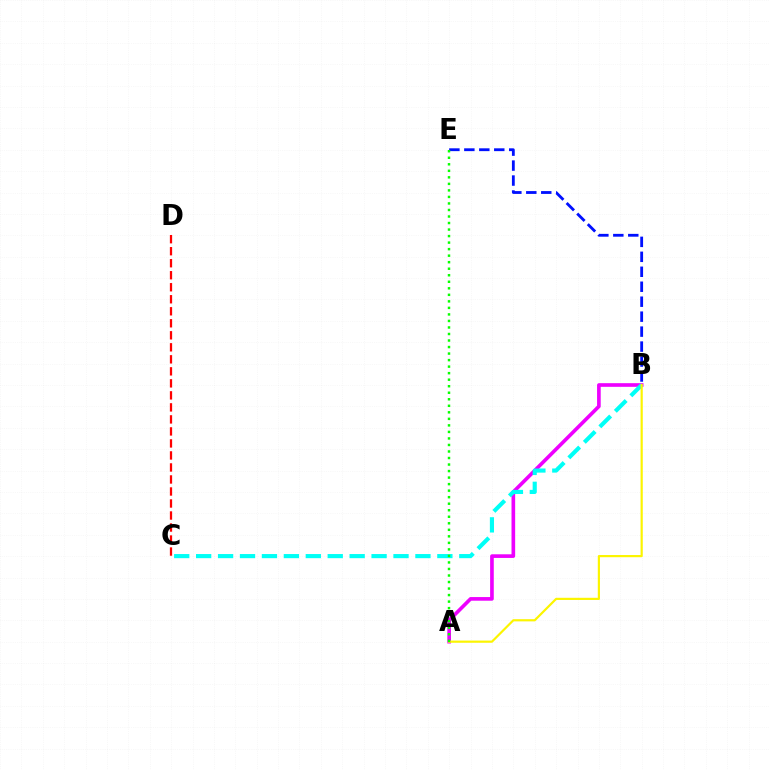{('A', 'B'): [{'color': '#ee00ff', 'line_style': 'solid', 'thickness': 2.63}, {'color': '#fcf500', 'line_style': 'solid', 'thickness': 1.58}], ('B', 'C'): [{'color': '#00fff6', 'line_style': 'dashed', 'thickness': 2.98}], ('B', 'E'): [{'color': '#0010ff', 'line_style': 'dashed', 'thickness': 2.03}], ('A', 'E'): [{'color': '#08ff00', 'line_style': 'dotted', 'thickness': 1.77}], ('C', 'D'): [{'color': '#ff0000', 'line_style': 'dashed', 'thickness': 1.63}]}